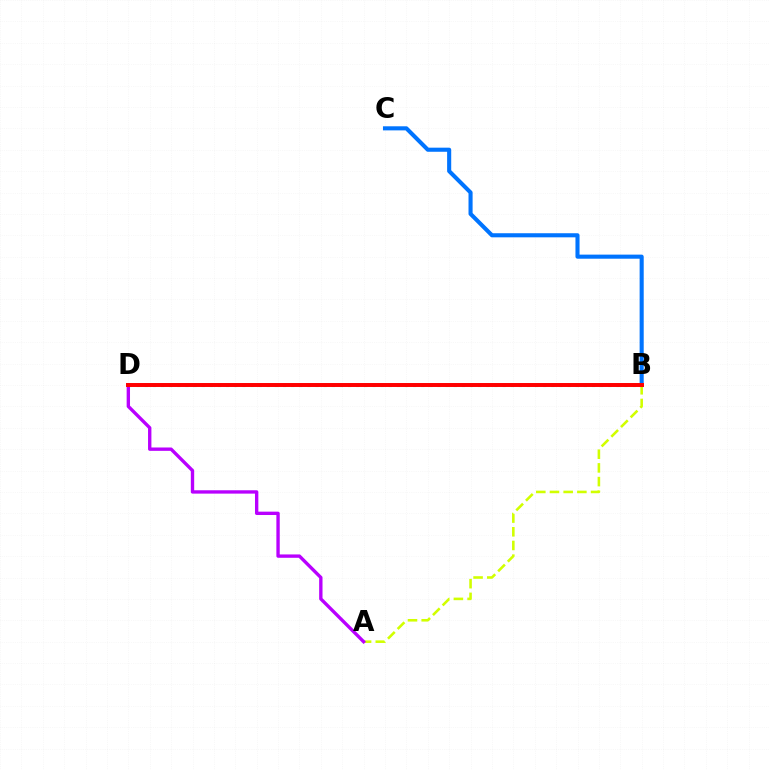{('B', 'D'): [{'color': '#00ff5c', 'line_style': 'dotted', 'thickness': 2.21}, {'color': '#ff0000', 'line_style': 'solid', 'thickness': 2.85}], ('B', 'C'): [{'color': '#0074ff', 'line_style': 'solid', 'thickness': 2.94}], ('A', 'B'): [{'color': '#d1ff00', 'line_style': 'dashed', 'thickness': 1.86}], ('A', 'D'): [{'color': '#b900ff', 'line_style': 'solid', 'thickness': 2.42}]}